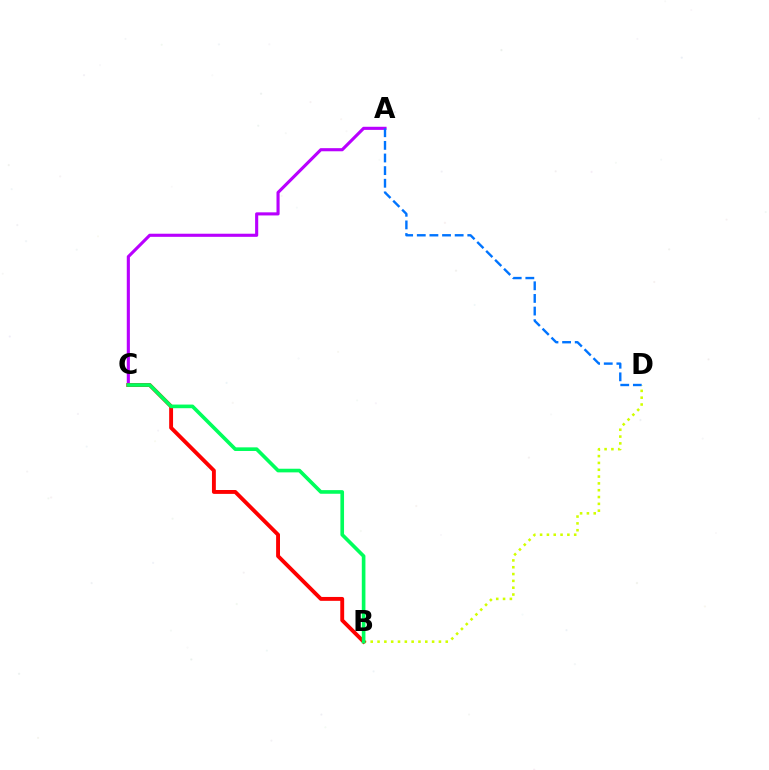{('A', 'C'): [{'color': '#b900ff', 'line_style': 'solid', 'thickness': 2.24}], ('B', 'D'): [{'color': '#d1ff00', 'line_style': 'dotted', 'thickness': 1.85}], ('A', 'D'): [{'color': '#0074ff', 'line_style': 'dashed', 'thickness': 1.72}], ('B', 'C'): [{'color': '#ff0000', 'line_style': 'solid', 'thickness': 2.8}, {'color': '#00ff5c', 'line_style': 'solid', 'thickness': 2.62}]}